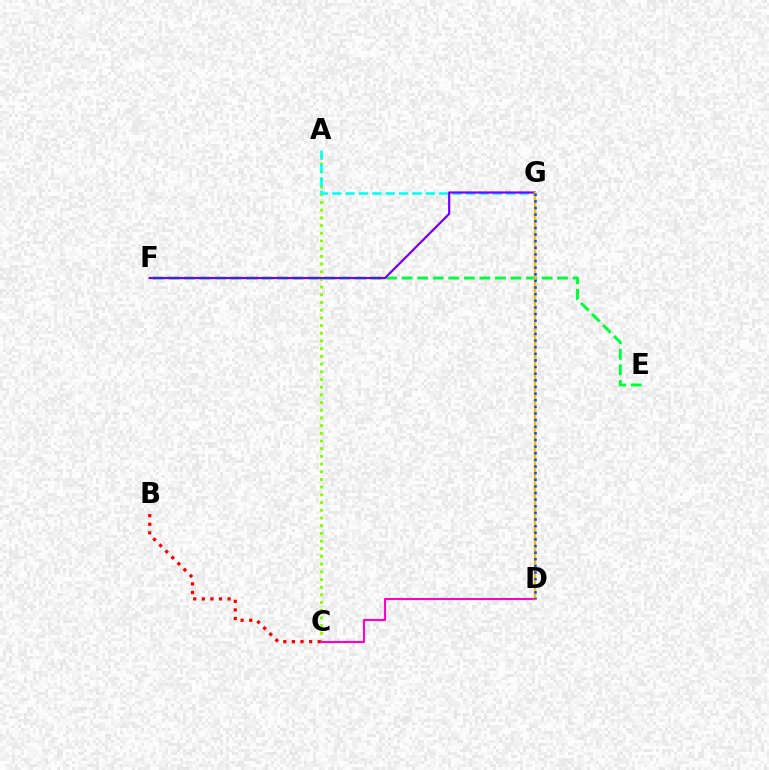{('E', 'F'): [{'color': '#00ff39', 'line_style': 'dashed', 'thickness': 2.11}], ('A', 'C'): [{'color': '#84ff00', 'line_style': 'dotted', 'thickness': 2.09}], ('A', 'G'): [{'color': '#00fff6', 'line_style': 'dashed', 'thickness': 1.82}], ('B', 'C'): [{'color': '#ff0000', 'line_style': 'dotted', 'thickness': 2.34}], ('C', 'D'): [{'color': '#ff00cf', 'line_style': 'solid', 'thickness': 1.51}], ('F', 'G'): [{'color': '#7200ff', 'line_style': 'solid', 'thickness': 1.58}], ('D', 'G'): [{'color': '#ffbd00', 'line_style': 'solid', 'thickness': 1.78}, {'color': '#004bff', 'line_style': 'dotted', 'thickness': 1.8}]}